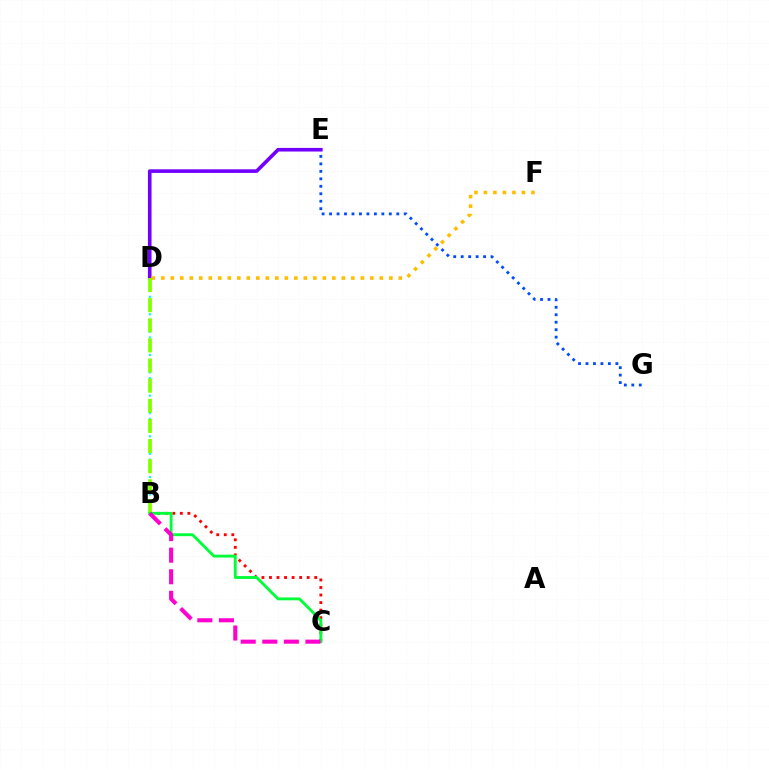{('E', 'G'): [{'color': '#004bff', 'line_style': 'dotted', 'thickness': 2.03}], ('B', 'D'): [{'color': '#00fff6', 'line_style': 'dotted', 'thickness': 1.58}, {'color': '#84ff00', 'line_style': 'dashed', 'thickness': 2.73}], ('D', 'E'): [{'color': '#7200ff', 'line_style': 'solid', 'thickness': 2.6}], ('B', 'C'): [{'color': '#ff0000', 'line_style': 'dotted', 'thickness': 2.05}, {'color': '#00ff39', 'line_style': 'solid', 'thickness': 2.06}, {'color': '#ff00cf', 'line_style': 'dashed', 'thickness': 2.93}], ('D', 'F'): [{'color': '#ffbd00', 'line_style': 'dotted', 'thickness': 2.58}]}